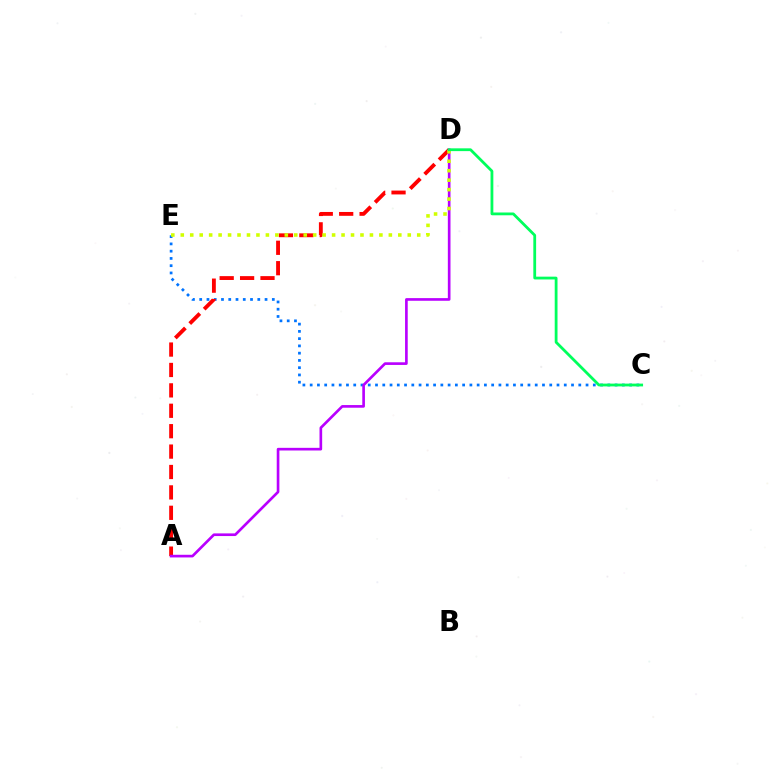{('C', 'E'): [{'color': '#0074ff', 'line_style': 'dotted', 'thickness': 1.97}], ('A', 'D'): [{'color': '#ff0000', 'line_style': 'dashed', 'thickness': 2.77}, {'color': '#b900ff', 'line_style': 'solid', 'thickness': 1.91}], ('D', 'E'): [{'color': '#d1ff00', 'line_style': 'dotted', 'thickness': 2.57}], ('C', 'D'): [{'color': '#00ff5c', 'line_style': 'solid', 'thickness': 2.01}]}